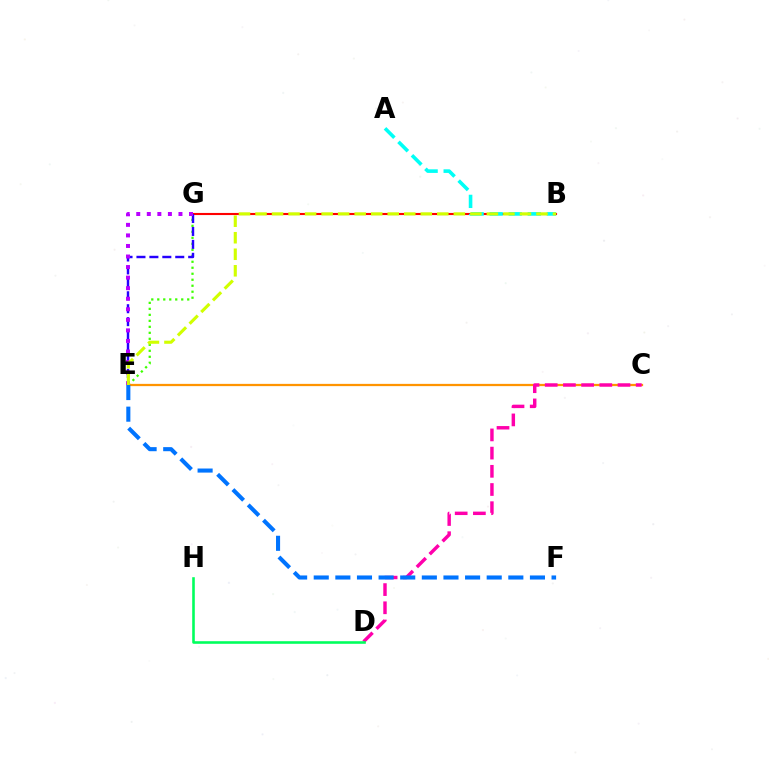{('E', 'G'): [{'color': '#3dff00', 'line_style': 'dotted', 'thickness': 1.63}, {'color': '#2500ff', 'line_style': 'dashed', 'thickness': 1.76}, {'color': '#b900ff', 'line_style': 'dotted', 'thickness': 2.87}], ('C', 'E'): [{'color': '#ff9400', 'line_style': 'solid', 'thickness': 1.62}], ('B', 'G'): [{'color': '#ff0000', 'line_style': 'solid', 'thickness': 1.52}], ('A', 'B'): [{'color': '#00fff6', 'line_style': 'dashed', 'thickness': 2.59}], ('C', 'D'): [{'color': '#ff00ac', 'line_style': 'dashed', 'thickness': 2.47}], ('E', 'F'): [{'color': '#0074ff', 'line_style': 'dashed', 'thickness': 2.94}], ('D', 'H'): [{'color': '#00ff5c', 'line_style': 'solid', 'thickness': 1.87}], ('B', 'E'): [{'color': '#d1ff00', 'line_style': 'dashed', 'thickness': 2.25}]}